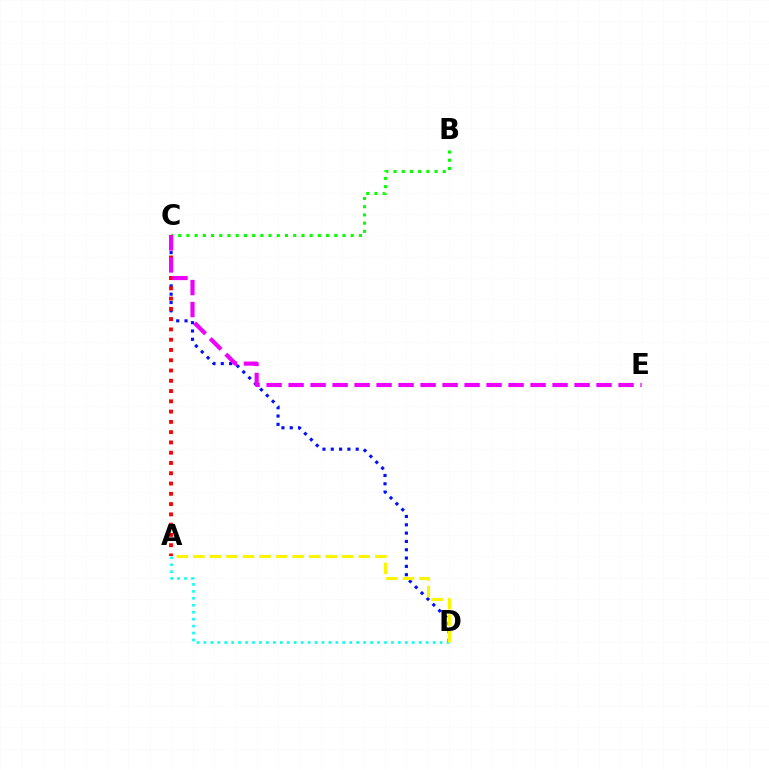{('C', 'D'): [{'color': '#0010ff', 'line_style': 'dotted', 'thickness': 2.26}], ('B', 'C'): [{'color': '#08ff00', 'line_style': 'dotted', 'thickness': 2.23}], ('A', 'C'): [{'color': '#ff0000', 'line_style': 'dotted', 'thickness': 2.79}], ('A', 'D'): [{'color': '#00fff6', 'line_style': 'dotted', 'thickness': 1.89}, {'color': '#fcf500', 'line_style': 'dashed', 'thickness': 2.25}], ('C', 'E'): [{'color': '#ee00ff', 'line_style': 'dashed', 'thickness': 2.99}]}